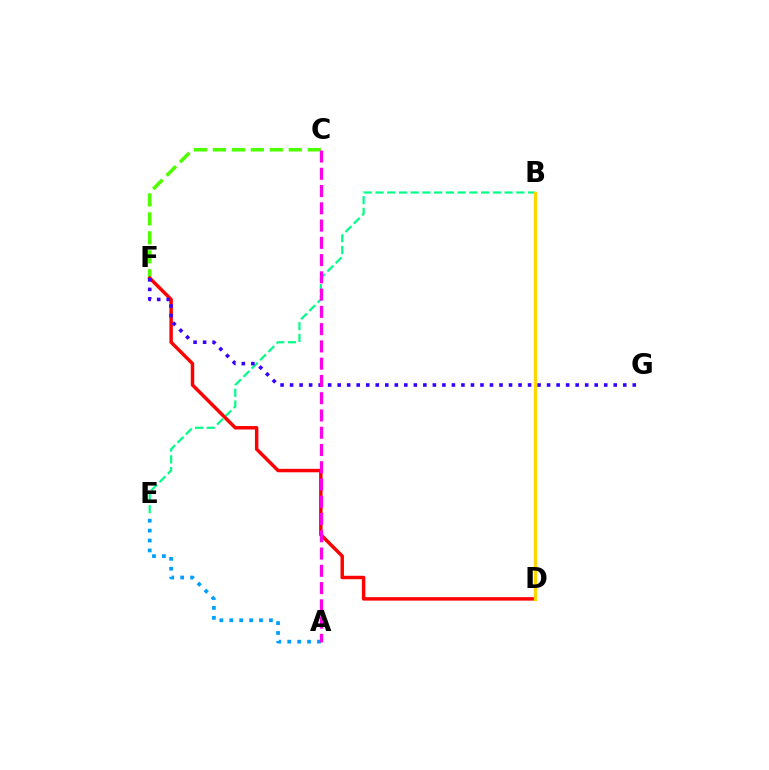{('C', 'F'): [{'color': '#4fff00', 'line_style': 'dashed', 'thickness': 2.58}], ('B', 'E'): [{'color': '#00ff86', 'line_style': 'dashed', 'thickness': 1.6}], ('D', 'F'): [{'color': '#ff0000', 'line_style': 'solid', 'thickness': 2.48}], ('F', 'G'): [{'color': '#3700ff', 'line_style': 'dotted', 'thickness': 2.59}], ('A', 'E'): [{'color': '#009eff', 'line_style': 'dotted', 'thickness': 2.69}], ('A', 'C'): [{'color': '#ff00ed', 'line_style': 'dashed', 'thickness': 2.35}], ('B', 'D'): [{'color': '#ffd500', 'line_style': 'solid', 'thickness': 2.38}]}